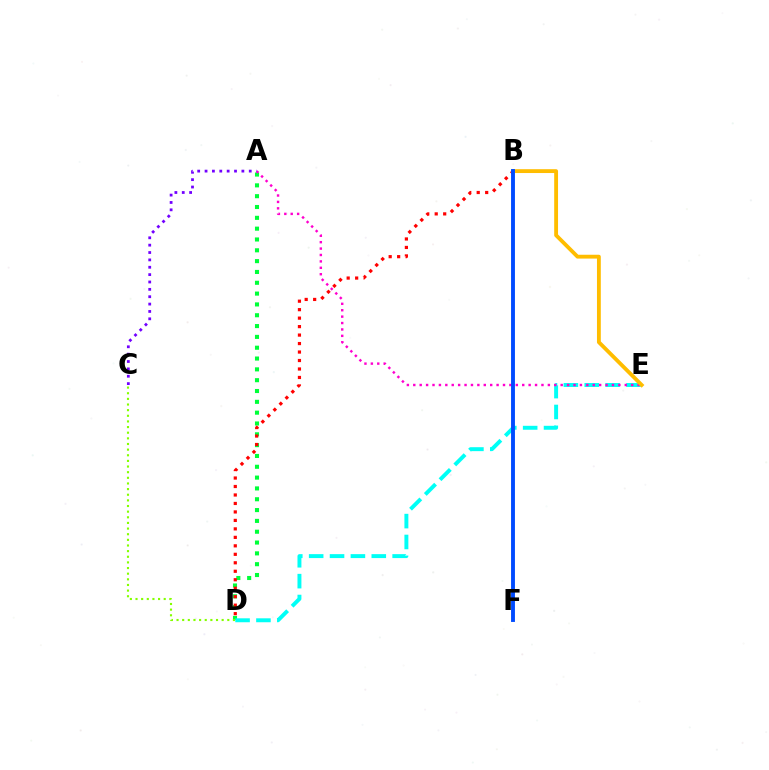{('A', 'D'): [{'color': '#00ff39', 'line_style': 'dotted', 'thickness': 2.94}], ('B', 'D'): [{'color': '#ff0000', 'line_style': 'dotted', 'thickness': 2.3}], ('D', 'E'): [{'color': '#00fff6', 'line_style': 'dashed', 'thickness': 2.84}], ('A', 'E'): [{'color': '#ff00cf', 'line_style': 'dotted', 'thickness': 1.74}], ('B', 'E'): [{'color': '#ffbd00', 'line_style': 'solid', 'thickness': 2.77}], ('C', 'D'): [{'color': '#84ff00', 'line_style': 'dotted', 'thickness': 1.53}], ('A', 'C'): [{'color': '#7200ff', 'line_style': 'dotted', 'thickness': 2.0}], ('B', 'F'): [{'color': '#004bff', 'line_style': 'solid', 'thickness': 2.79}]}